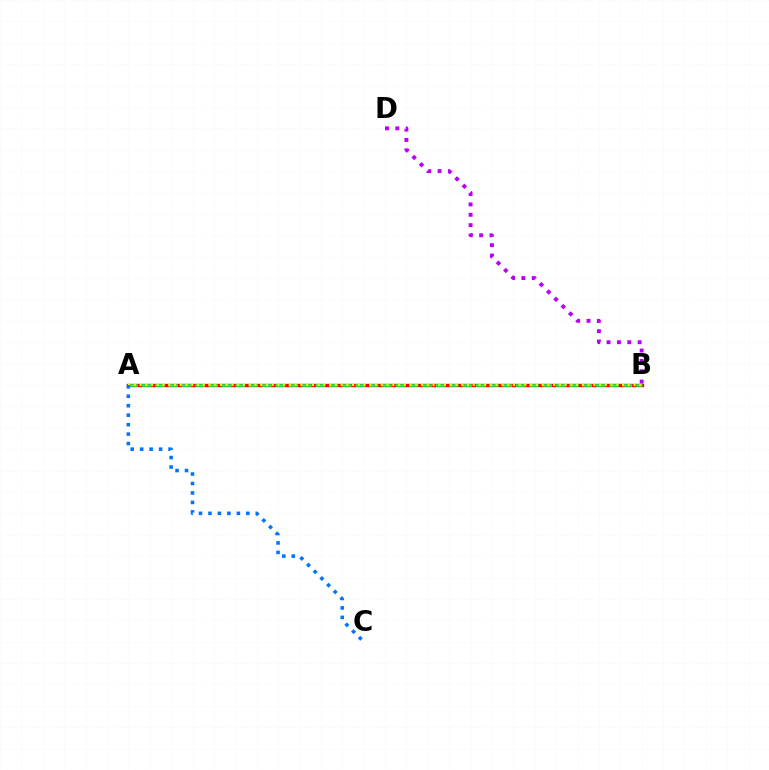{('A', 'B'): [{'color': '#ff0000', 'line_style': 'solid', 'thickness': 2.43}, {'color': '#00ff5c', 'line_style': 'dashed', 'thickness': 1.81}, {'color': '#d1ff00', 'line_style': 'dotted', 'thickness': 1.56}], ('B', 'D'): [{'color': '#b900ff', 'line_style': 'dotted', 'thickness': 2.81}], ('A', 'C'): [{'color': '#0074ff', 'line_style': 'dotted', 'thickness': 2.57}]}